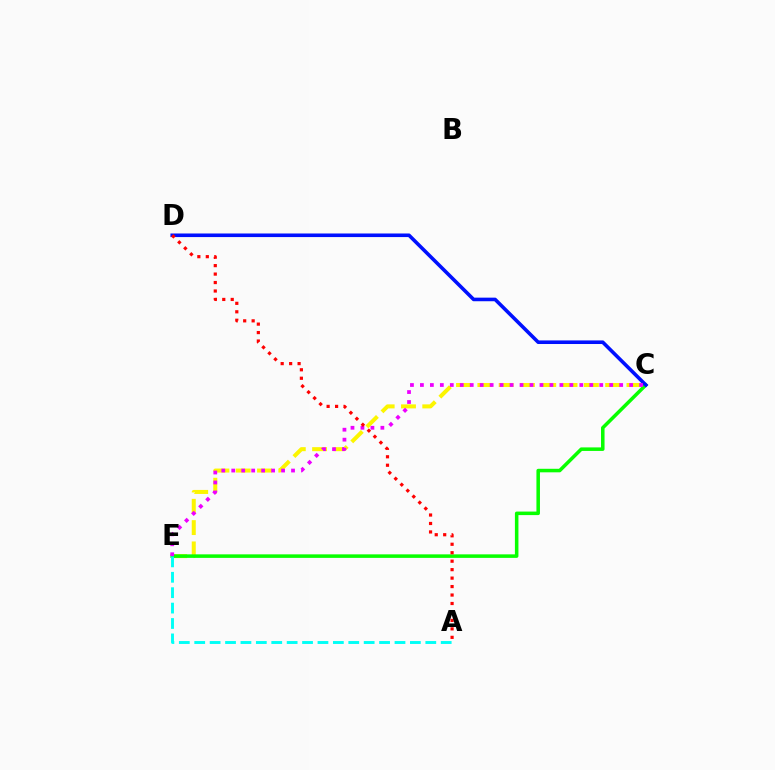{('C', 'E'): [{'color': '#fcf500', 'line_style': 'dashed', 'thickness': 2.89}, {'color': '#08ff00', 'line_style': 'solid', 'thickness': 2.54}, {'color': '#ee00ff', 'line_style': 'dotted', 'thickness': 2.71}], ('C', 'D'): [{'color': '#0010ff', 'line_style': 'solid', 'thickness': 2.58}], ('A', 'E'): [{'color': '#00fff6', 'line_style': 'dashed', 'thickness': 2.09}], ('A', 'D'): [{'color': '#ff0000', 'line_style': 'dotted', 'thickness': 2.3}]}